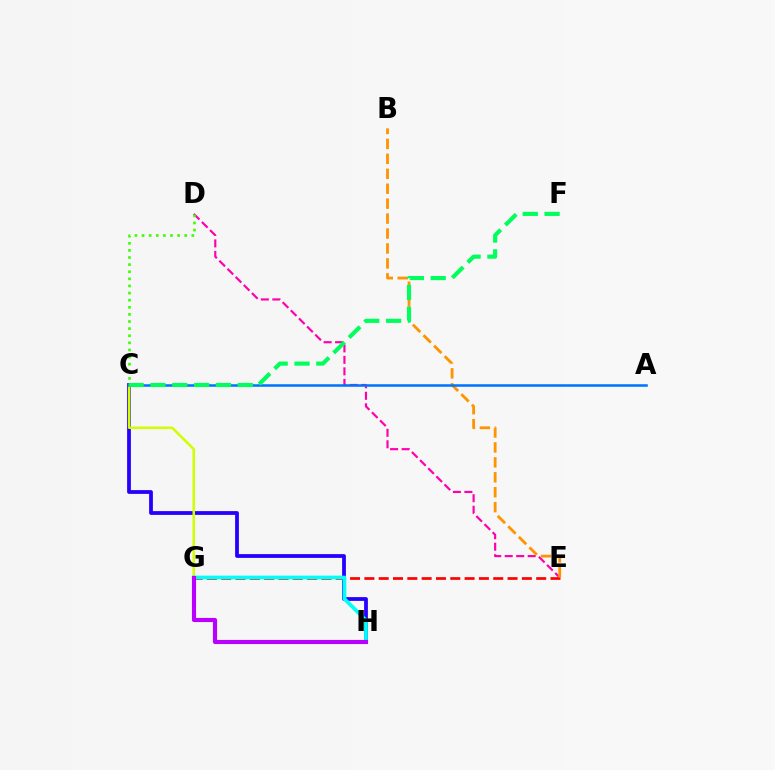{('D', 'E'): [{'color': '#ff00ac', 'line_style': 'dashed', 'thickness': 1.56}], ('C', 'H'): [{'color': '#2500ff', 'line_style': 'solid', 'thickness': 2.72}], ('C', 'G'): [{'color': '#d1ff00', 'line_style': 'solid', 'thickness': 1.82}], ('E', 'G'): [{'color': '#ff0000', 'line_style': 'dashed', 'thickness': 1.95}], ('G', 'H'): [{'color': '#00fff6', 'line_style': 'solid', 'thickness': 2.68}, {'color': '#b900ff', 'line_style': 'solid', 'thickness': 2.97}], ('B', 'E'): [{'color': '#ff9400', 'line_style': 'dashed', 'thickness': 2.03}], ('C', 'D'): [{'color': '#3dff00', 'line_style': 'dotted', 'thickness': 1.93}], ('A', 'C'): [{'color': '#0074ff', 'line_style': 'solid', 'thickness': 1.83}], ('C', 'F'): [{'color': '#00ff5c', 'line_style': 'dashed', 'thickness': 2.97}]}